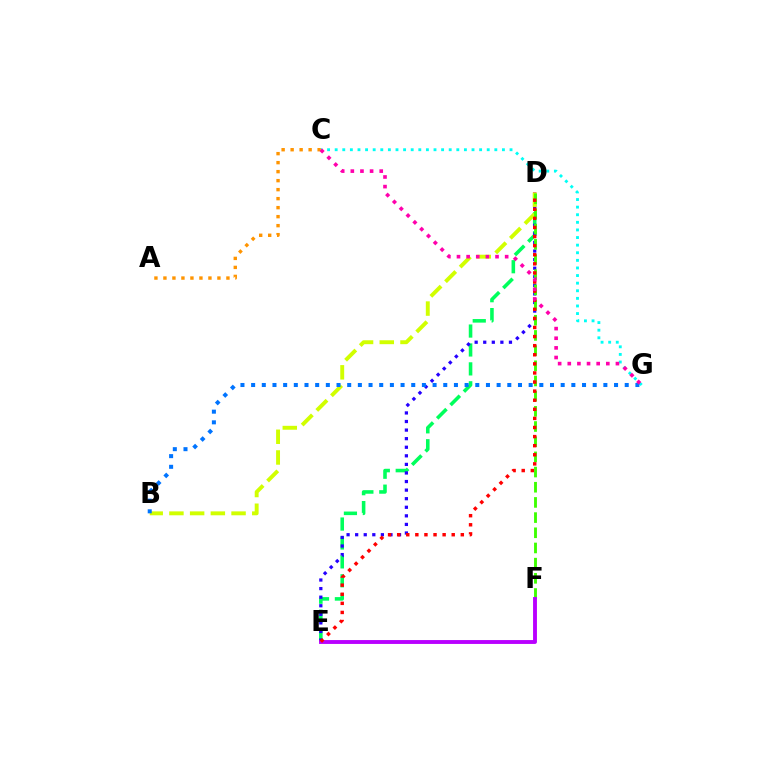{('D', 'E'): [{'color': '#00ff5c', 'line_style': 'dashed', 'thickness': 2.57}, {'color': '#2500ff', 'line_style': 'dotted', 'thickness': 2.33}, {'color': '#ff0000', 'line_style': 'dotted', 'thickness': 2.47}], ('B', 'D'): [{'color': '#d1ff00', 'line_style': 'dashed', 'thickness': 2.81}], ('D', 'F'): [{'color': '#3dff00', 'line_style': 'dashed', 'thickness': 2.06}], ('E', 'F'): [{'color': '#b900ff', 'line_style': 'solid', 'thickness': 2.79}], ('C', 'G'): [{'color': '#00fff6', 'line_style': 'dotted', 'thickness': 2.07}, {'color': '#ff00ac', 'line_style': 'dotted', 'thickness': 2.62}], ('B', 'G'): [{'color': '#0074ff', 'line_style': 'dotted', 'thickness': 2.9}], ('A', 'C'): [{'color': '#ff9400', 'line_style': 'dotted', 'thickness': 2.45}]}